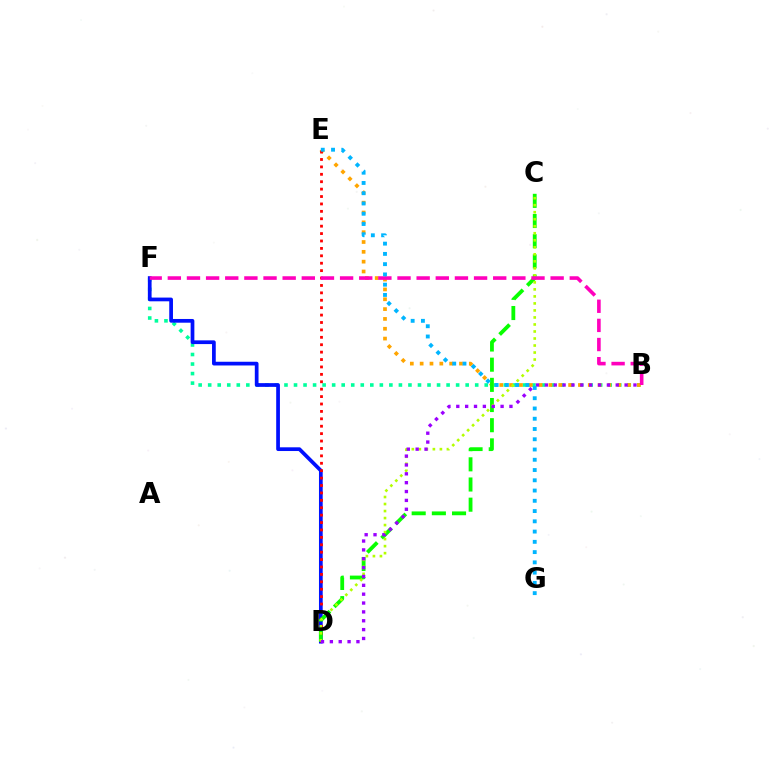{('B', 'F'): [{'color': '#00ff9d', 'line_style': 'dotted', 'thickness': 2.59}, {'color': '#ff00bd', 'line_style': 'dashed', 'thickness': 2.6}], ('D', 'F'): [{'color': '#0010ff', 'line_style': 'solid', 'thickness': 2.68}], ('B', 'E'): [{'color': '#ffa500', 'line_style': 'dotted', 'thickness': 2.67}], ('D', 'E'): [{'color': '#ff0000', 'line_style': 'dotted', 'thickness': 2.01}], ('C', 'D'): [{'color': '#08ff00', 'line_style': 'dashed', 'thickness': 2.74}, {'color': '#b3ff00', 'line_style': 'dotted', 'thickness': 1.91}], ('B', 'D'): [{'color': '#9b00ff', 'line_style': 'dotted', 'thickness': 2.41}], ('E', 'G'): [{'color': '#00b5ff', 'line_style': 'dotted', 'thickness': 2.79}]}